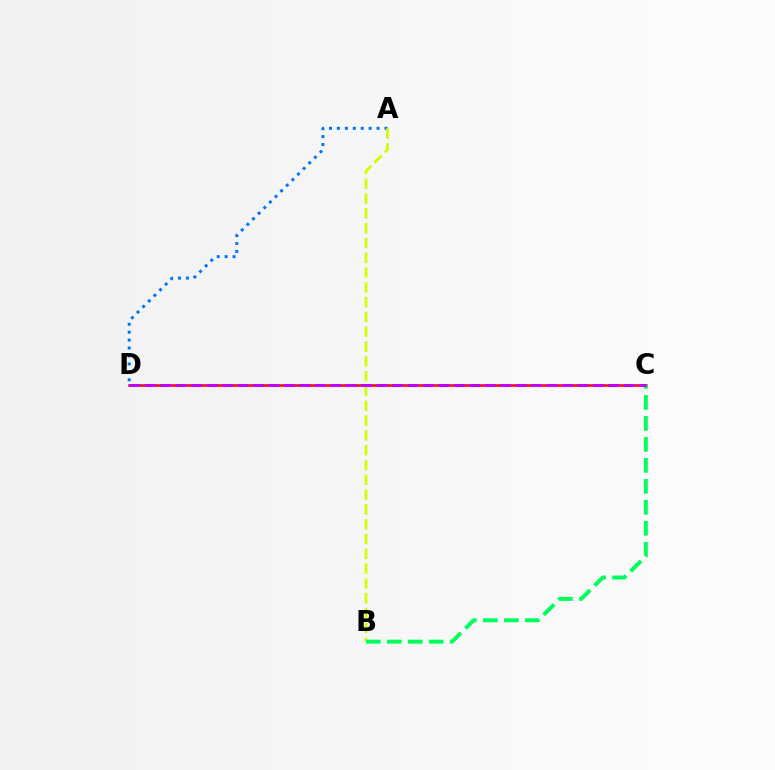{('C', 'D'): [{'color': '#ff0000', 'line_style': 'solid', 'thickness': 1.81}, {'color': '#b900ff', 'line_style': 'dashed', 'thickness': 2.1}], ('A', 'D'): [{'color': '#0074ff', 'line_style': 'dotted', 'thickness': 2.15}], ('A', 'B'): [{'color': '#d1ff00', 'line_style': 'dashed', 'thickness': 2.01}], ('B', 'C'): [{'color': '#00ff5c', 'line_style': 'dashed', 'thickness': 2.85}]}